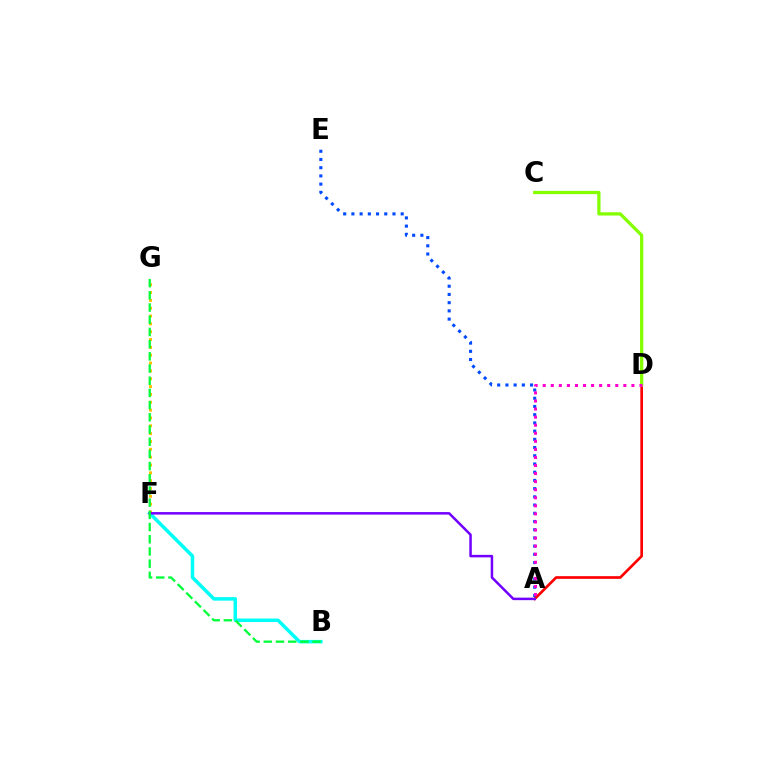{('A', 'E'): [{'color': '#004bff', 'line_style': 'dotted', 'thickness': 2.23}], ('A', 'D'): [{'color': '#ff0000', 'line_style': 'solid', 'thickness': 1.93}, {'color': '#ff00cf', 'line_style': 'dotted', 'thickness': 2.19}], ('B', 'F'): [{'color': '#00fff6', 'line_style': 'solid', 'thickness': 2.52}], ('C', 'D'): [{'color': '#84ff00', 'line_style': 'solid', 'thickness': 2.35}], ('F', 'G'): [{'color': '#ffbd00', 'line_style': 'dotted', 'thickness': 2.13}], ('A', 'F'): [{'color': '#7200ff', 'line_style': 'solid', 'thickness': 1.81}], ('B', 'G'): [{'color': '#00ff39', 'line_style': 'dashed', 'thickness': 1.66}]}